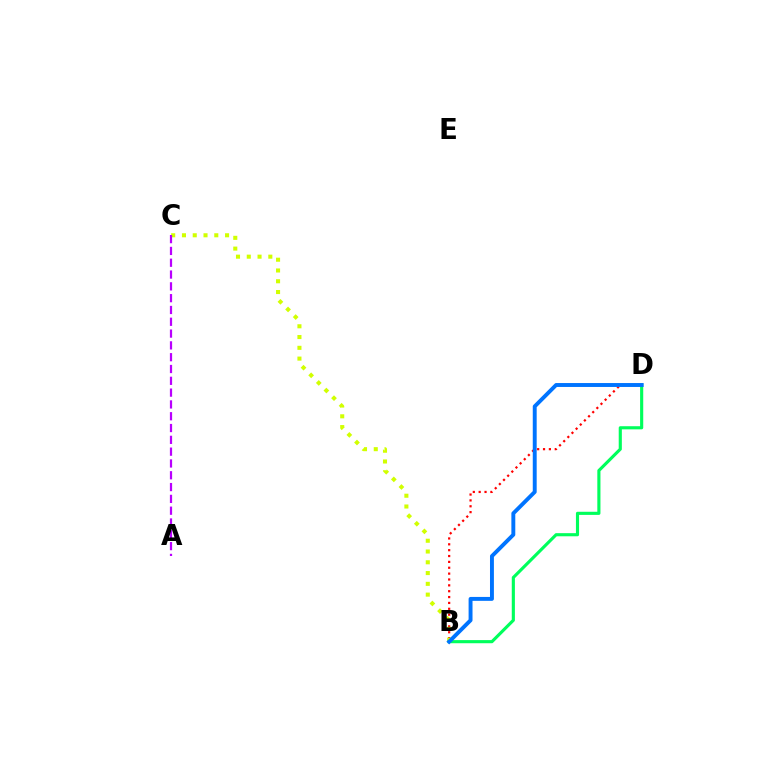{('B', 'D'): [{'color': '#ff0000', 'line_style': 'dotted', 'thickness': 1.59}, {'color': '#00ff5c', 'line_style': 'solid', 'thickness': 2.25}, {'color': '#0074ff', 'line_style': 'solid', 'thickness': 2.82}], ('B', 'C'): [{'color': '#d1ff00', 'line_style': 'dotted', 'thickness': 2.93}], ('A', 'C'): [{'color': '#b900ff', 'line_style': 'dashed', 'thickness': 1.6}]}